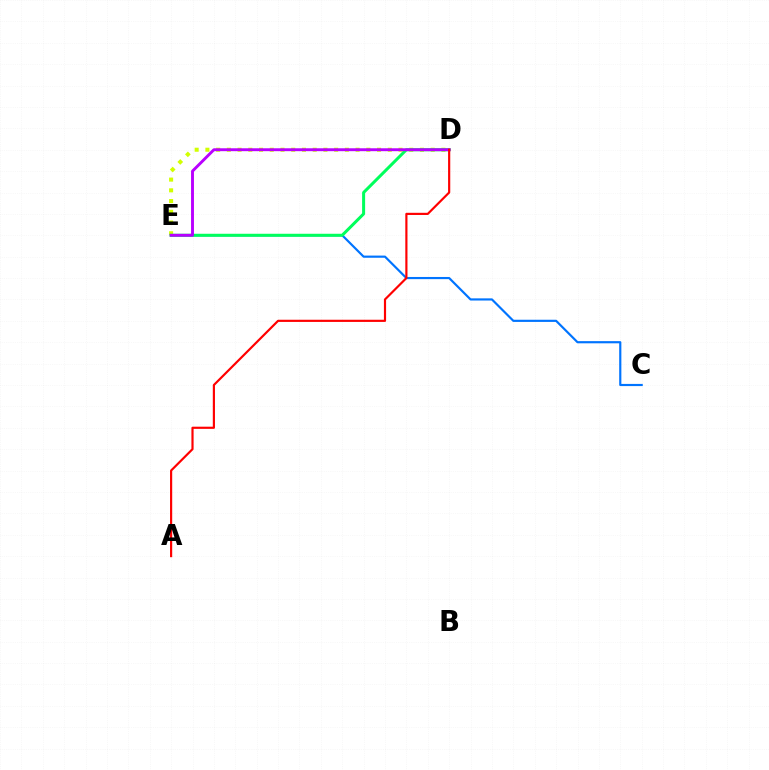{('C', 'E'): [{'color': '#0074ff', 'line_style': 'solid', 'thickness': 1.56}], ('D', 'E'): [{'color': '#d1ff00', 'line_style': 'dotted', 'thickness': 2.91}, {'color': '#00ff5c', 'line_style': 'solid', 'thickness': 2.18}, {'color': '#b900ff', 'line_style': 'solid', 'thickness': 2.09}], ('A', 'D'): [{'color': '#ff0000', 'line_style': 'solid', 'thickness': 1.57}]}